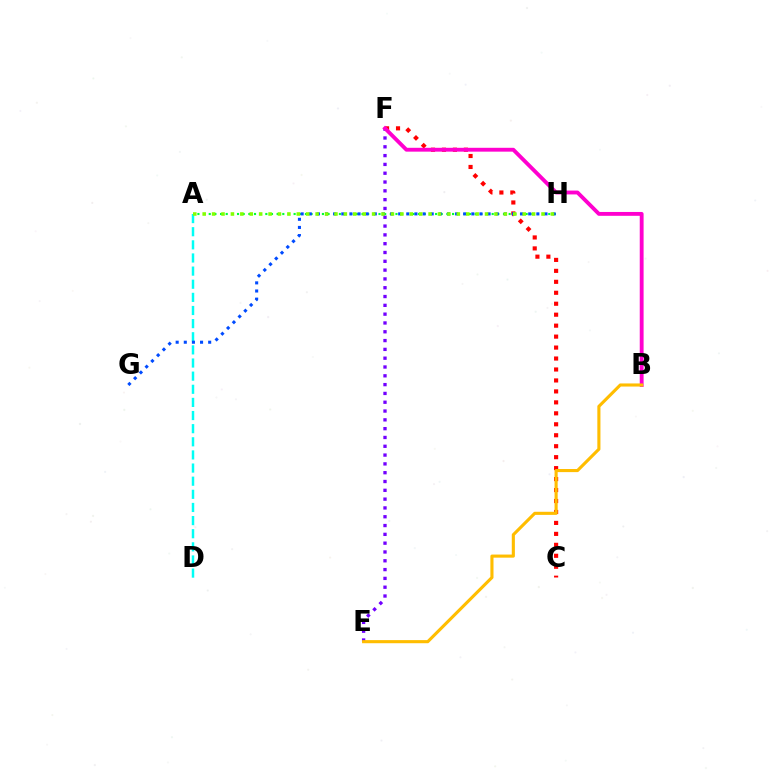{('A', 'H'): [{'color': '#00ff39', 'line_style': 'dotted', 'thickness': 1.54}, {'color': '#84ff00', 'line_style': 'dotted', 'thickness': 2.56}], ('C', 'F'): [{'color': '#ff0000', 'line_style': 'dotted', 'thickness': 2.98}], ('E', 'F'): [{'color': '#7200ff', 'line_style': 'dotted', 'thickness': 2.39}], ('A', 'D'): [{'color': '#00fff6', 'line_style': 'dashed', 'thickness': 1.78}], ('B', 'F'): [{'color': '#ff00cf', 'line_style': 'solid', 'thickness': 2.77}], ('G', 'H'): [{'color': '#004bff', 'line_style': 'dotted', 'thickness': 2.21}], ('B', 'E'): [{'color': '#ffbd00', 'line_style': 'solid', 'thickness': 2.24}]}